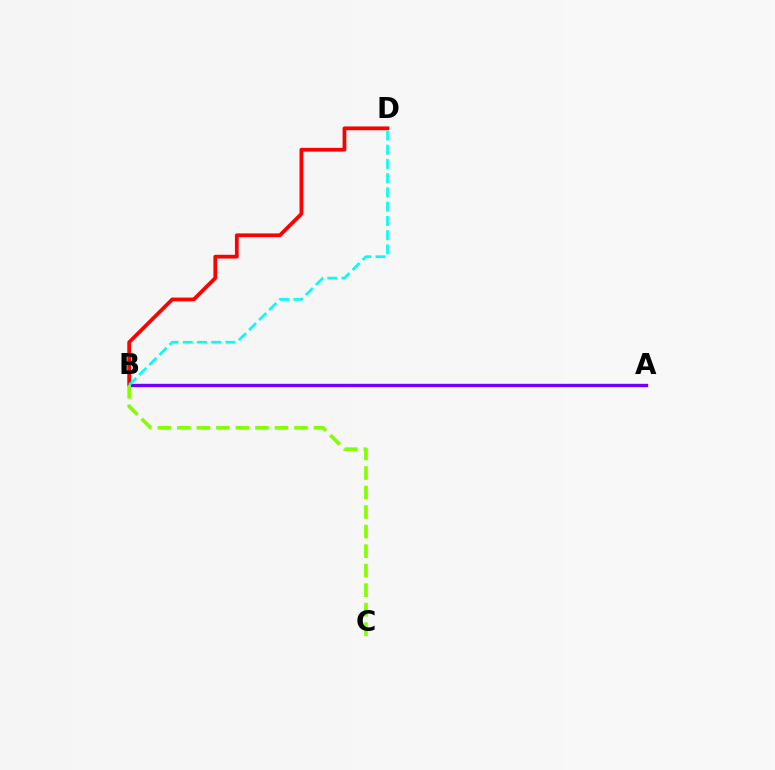{('A', 'B'): [{'color': '#7200ff', 'line_style': 'solid', 'thickness': 2.43}], ('B', 'D'): [{'color': '#ff0000', 'line_style': 'solid', 'thickness': 2.7}, {'color': '#00fff6', 'line_style': 'dashed', 'thickness': 1.94}], ('B', 'C'): [{'color': '#84ff00', 'line_style': 'dashed', 'thickness': 2.65}]}